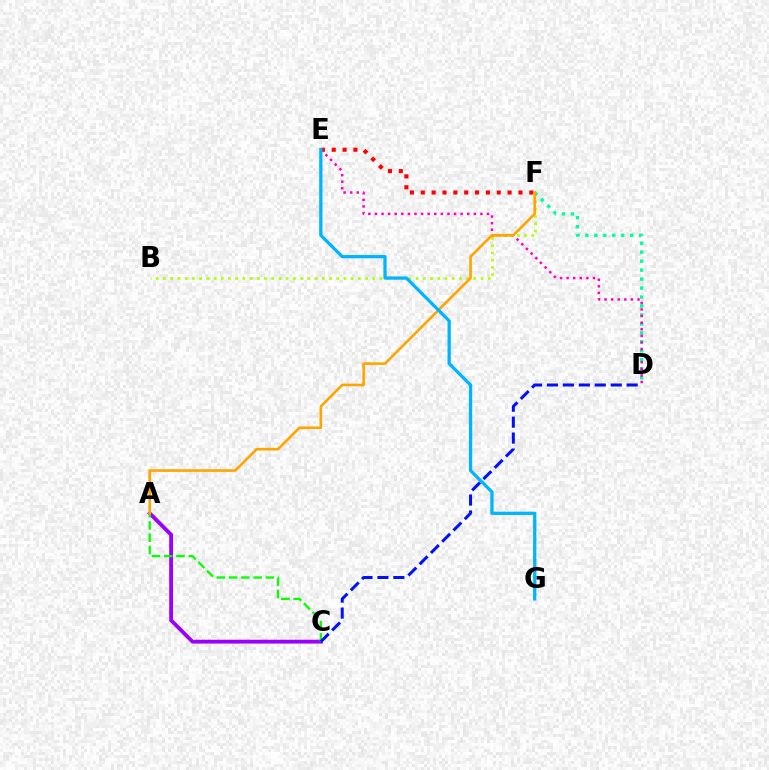{('A', 'C'): [{'color': '#9b00ff', 'line_style': 'solid', 'thickness': 2.75}, {'color': '#08ff00', 'line_style': 'dashed', 'thickness': 1.67}], ('B', 'F'): [{'color': '#b3ff00', 'line_style': 'dotted', 'thickness': 1.96}], ('C', 'D'): [{'color': '#0010ff', 'line_style': 'dashed', 'thickness': 2.17}], ('D', 'F'): [{'color': '#00ff9d', 'line_style': 'dotted', 'thickness': 2.44}], ('D', 'E'): [{'color': '#ff00bd', 'line_style': 'dotted', 'thickness': 1.79}], ('E', 'F'): [{'color': '#ff0000', 'line_style': 'dotted', 'thickness': 2.95}], ('A', 'F'): [{'color': '#ffa500', 'line_style': 'solid', 'thickness': 1.89}], ('E', 'G'): [{'color': '#00b5ff', 'line_style': 'solid', 'thickness': 2.35}]}